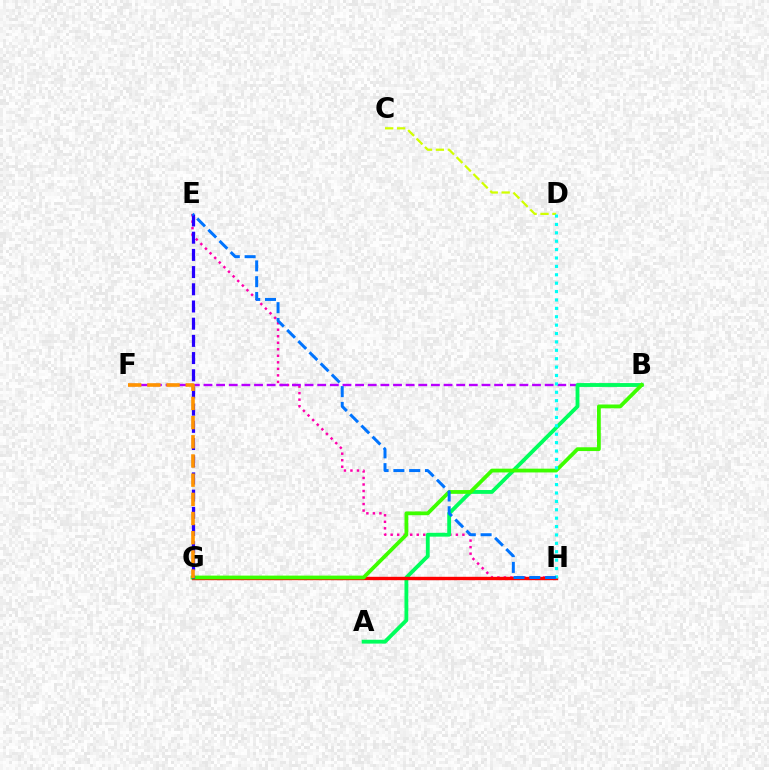{('E', 'H'): [{'color': '#ff00ac', 'line_style': 'dotted', 'thickness': 1.77}, {'color': '#0074ff', 'line_style': 'dashed', 'thickness': 2.15}], ('B', 'F'): [{'color': '#b900ff', 'line_style': 'dashed', 'thickness': 1.72}], ('A', 'B'): [{'color': '#00ff5c', 'line_style': 'solid', 'thickness': 2.77}], ('C', 'D'): [{'color': '#d1ff00', 'line_style': 'dashed', 'thickness': 1.62}], ('G', 'H'): [{'color': '#ff0000', 'line_style': 'solid', 'thickness': 2.43}], ('B', 'G'): [{'color': '#3dff00', 'line_style': 'solid', 'thickness': 2.72}], ('E', 'G'): [{'color': '#2500ff', 'line_style': 'dashed', 'thickness': 2.34}], ('F', 'G'): [{'color': '#ff9400', 'line_style': 'dashed', 'thickness': 2.61}], ('D', 'H'): [{'color': '#00fff6', 'line_style': 'dotted', 'thickness': 2.28}]}